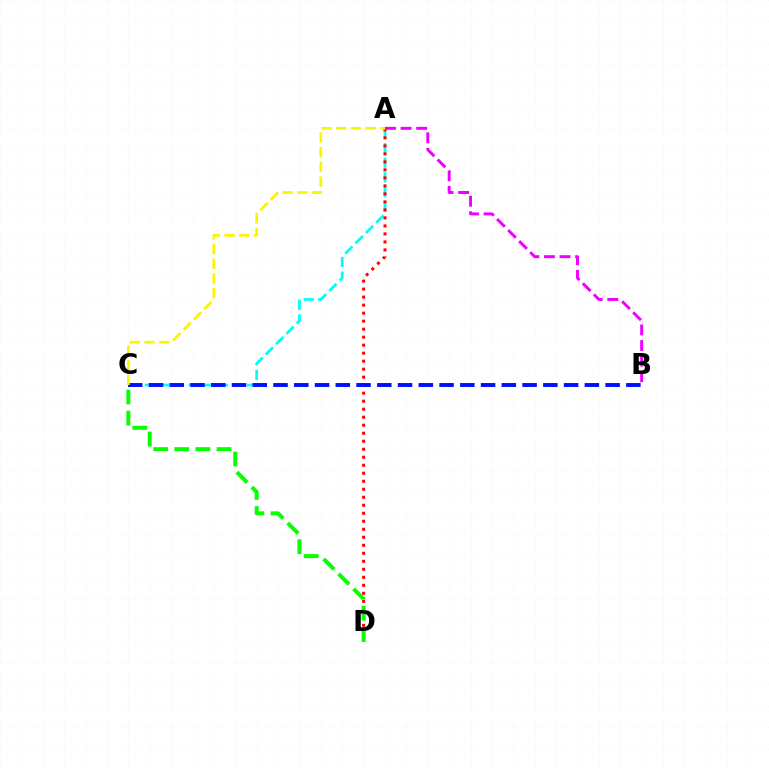{('A', 'C'): [{'color': '#00fff6', 'line_style': 'dashed', 'thickness': 1.99}, {'color': '#fcf500', 'line_style': 'dashed', 'thickness': 2.0}], ('A', 'D'): [{'color': '#ff0000', 'line_style': 'dotted', 'thickness': 2.18}], ('B', 'C'): [{'color': '#0010ff', 'line_style': 'dashed', 'thickness': 2.82}], ('C', 'D'): [{'color': '#08ff00', 'line_style': 'dashed', 'thickness': 2.87}], ('A', 'B'): [{'color': '#ee00ff', 'line_style': 'dashed', 'thickness': 2.12}]}